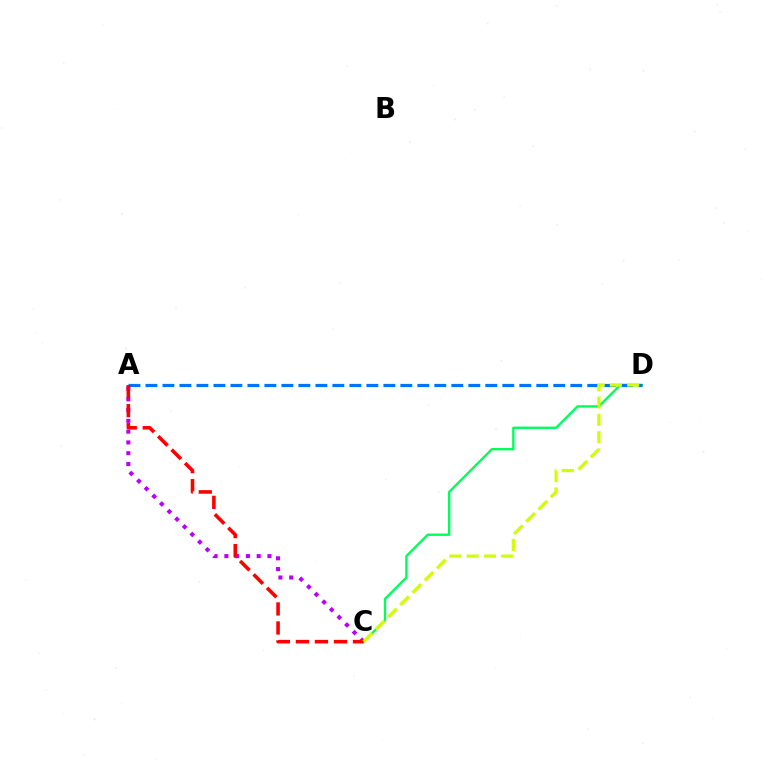{('C', 'D'): [{'color': '#00ff5c', 'line_style': 'solid', 'thickness': 1.71}, {'color': '#d1ff00', 'line_style': 'dashed', 'thickness': 2.35}], ('A', 'D'): [{'color': '#0074ff', 'line_style': 'dashed', 'thickness': 2.31}], ('A', 'C'): [{'color': '#b900ff', 'line_style': 'dotted', 'thickness': 2.93}, {'color': '#ff0000', 'line_style': 'dashed', 'thickness': 2.58}]}